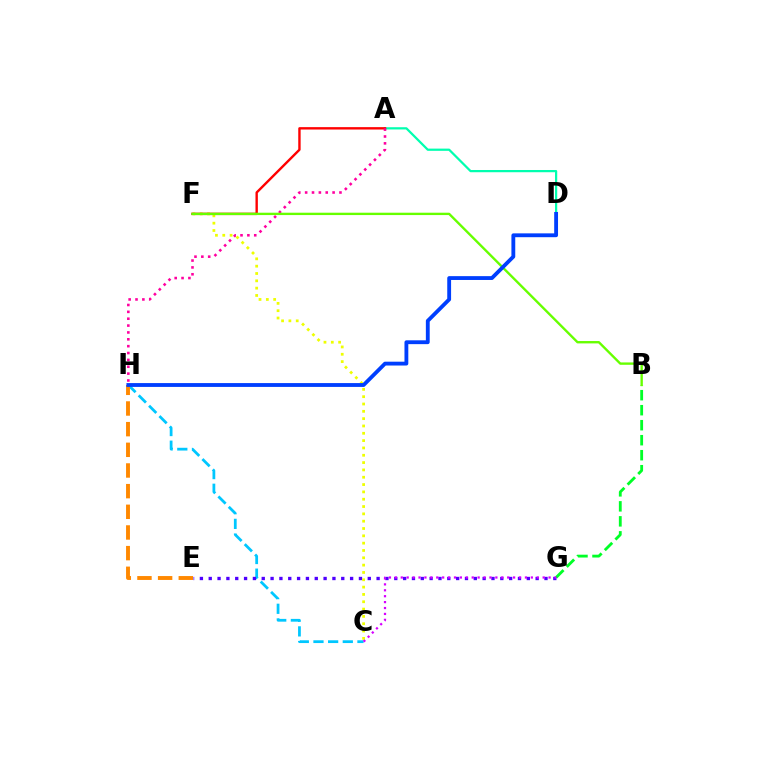{('B', 'G'): [{'color': '#00ff27', 'line_style': 'dashed', 'thickness': 2.04}], ('A', 'D'): [{'color': '#00ffaf', 'line_style': 'solid', 'thickness': 1.61}], ('C', 'F'): [{'color': '#eeff00', 'line_style': 'dotted', 'thickness': 1.99}], ('A', 'F'): [{'color': '#ff0000', 'line_style': 'solid', 'thickness': 1.72}], ('C', 'H'): [{'color': '#00c7ff', 'line_style': 'dashed', 'thickness': 1.99}], ('A', 'H'): [{'color': '#ff00a0', 'line_style': 'dotted', 'thickness': 1.86}], ('E', 'G'): [{'color': '#4f00ff', 'line_style': 'dotted', 'thickness': 2.4}], ('B', 'F'): [{'color': '#66ff00', 'line_style': 'solid', 'thickness': 1.7}], ('E', 'H'): [{'color': '#ff8800', 'line_style': 'dashed', 'thickness': 2.81}], ('D', 'H'): [{'color': '#003fff', 'line_style': 'solid', 'thickness': 2.76}], ('C', 'G'): [{'color': '#d600ff', 'line_style': 'dotted', 'thickness': 1.61}]}